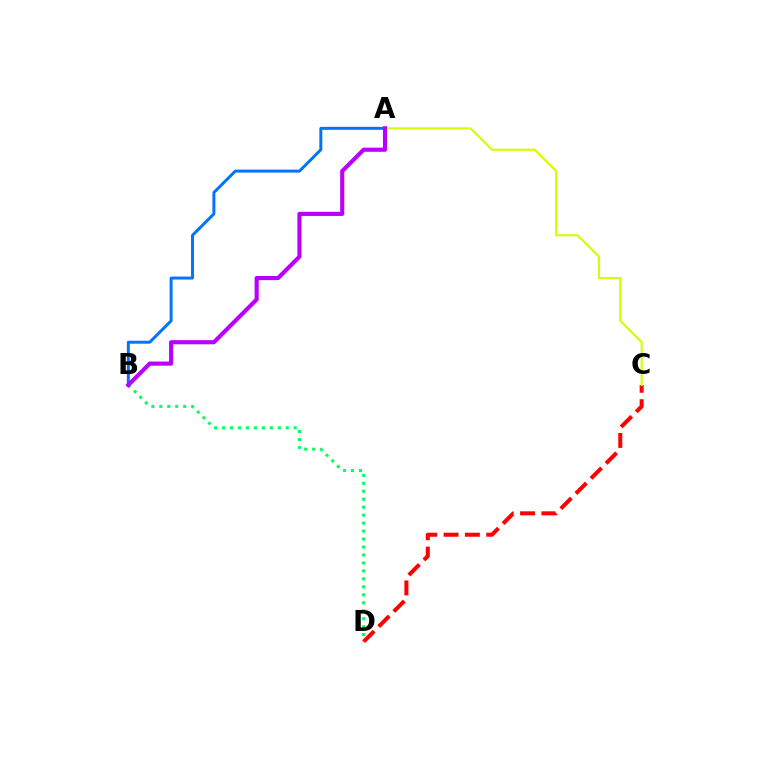{('C', 'D'): [{'color': '#ff0000', 'line_style': 'dashed', 'thickness': 2.9}], ('A', 'B'): [{'color': '#0074ff', 'line_style': 'solid', 'thickness': 2.14}, {'color': '#b900ff', 'line_style': 'solid', 'thickness': 2.97}], ('B', 'D'): [{'color': '#00ff5c', 'line_style': 'dotted', 'thickness': 2.16}], ('A', 'C'): [{'color': '#d1ff00', 'line_style': 'solid', 'thickness': 1.52}]}